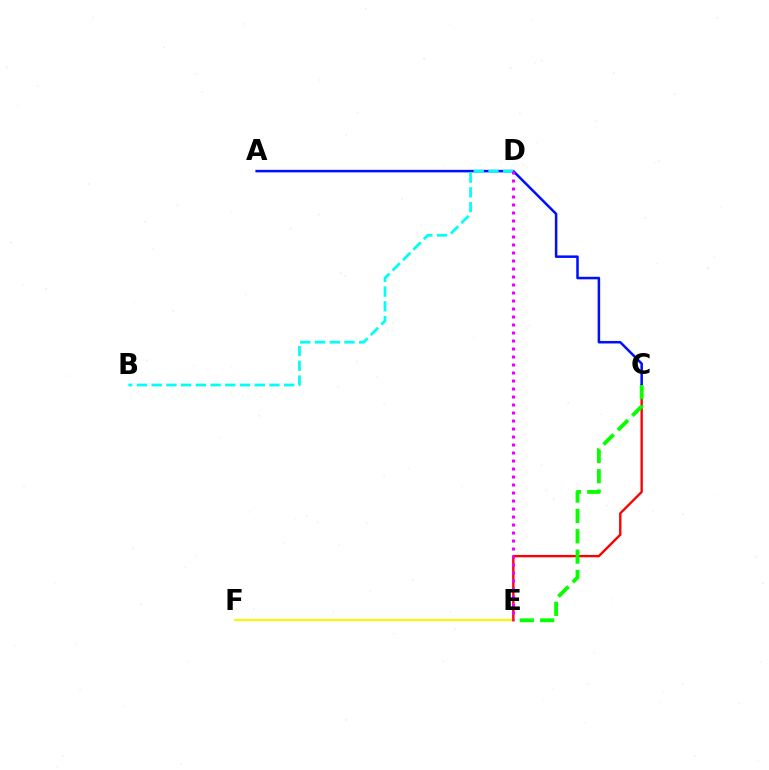{('E', 'F'): [{'color': '#fcf500', 'line_style': 'solid', 'thickness': 1.54}], ('C', 'E'): [{'color': '#ff0000', 'line_style': 'solid', 'thickness': 1.7}, {'color': '#08ff00', 'line_style': 'dashed', 'thickness': 2.77}], ('A', 'C'): [{'color': '#0010ff', 'line_style': 'solid', 'thickness': 1.82}], ('B', 'D'): [{'color': '#00fff6', 'line_style': 'dashed', 'thickness': 2.0}], ('D', 'E'): [{'color': '#ee00ff', 'line_style': 'dotted', 'thickness': 2.17}]}